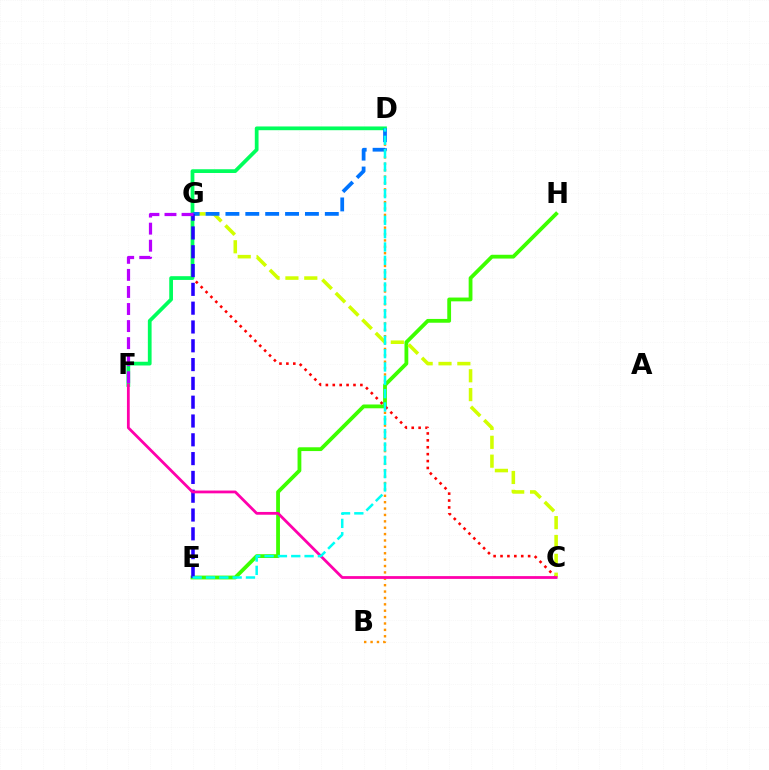{('B', 'D'): [{'color': '#ff9400', 'line_style': 'dotted', 'thickness': 1.73}], ('E', 'H'): [{'color': '#3dff00', 'line_style': 'solid', 'thickness': 2.73}], ('C', 'G'): [{'color': '#ff0000', 'line_style': 'dotted', 'thickness': 1.88}, {'color': '#d1ff00', 'line_style': 'dashed', 'thickness': 2.56}], ('D', 'F'): [{'color': '#00ff5c', 'line_style': 'solid', 'thickness': 2.69}], ('D', 'G'): [{'color': '#0074ff', 'line_style': 'dashed', 'thickness': 2.7}], ('E', 'G'): [{'color': '#2500ff', 'line_style': 'dashed', 'thickness': 2.55}], ('F', 'G'): [{'color': '#b900ff', 'line_style': 'dashed', 'thickness': 2.32}], ('C', 'F'): [{'color': '#ff00ac', 'line_style': 'solid', 'thickness': 2.0}], ('D', 'E'): [{'color': '#00fff6', 'line_style': 'dashed', 'thickness': 1.81}]}